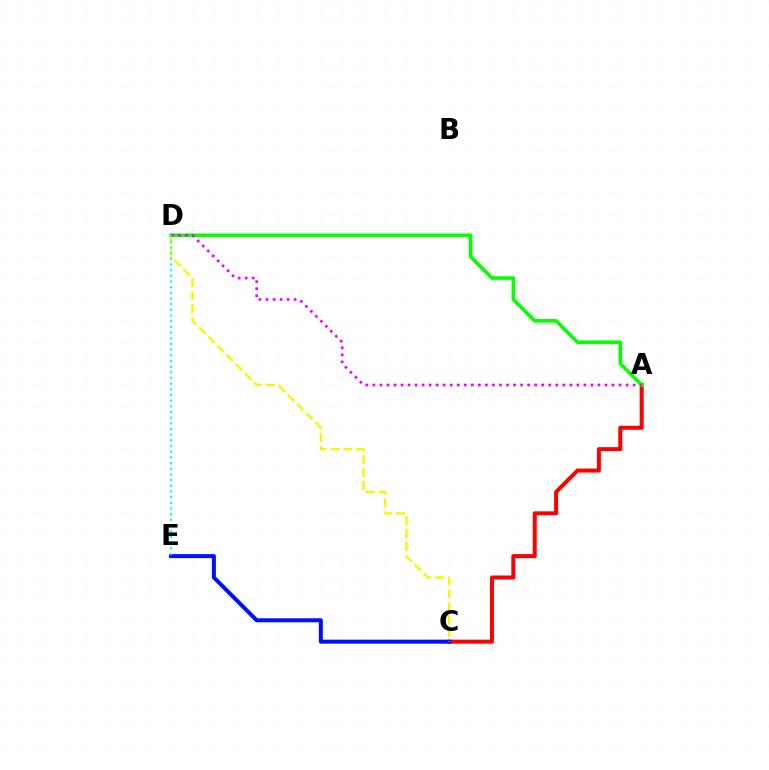{('A', 'C'): [{'color': '#ff0000', 'line_style': 'solid', 'thickness': 2.88}], ('A', 'D'): [{'color': '#08ff00', 'line_style': 'solid', 'thickness': 2.6}, {'color': '#ee00ff', 'line_style': 'dotted', 'thickness': 1.91}], ('C', 'E'): [{'color': '#0010ff', 'line_style': 'solid', 'thickness': 2.89}], ('C', 'D'): [{'color': '#fcf500', 'line_style': 'dashed', 'thickness': 1.76}], ('D', 'E'): [{'color': '#00fff6', 'line_style': 'dotted', 'thickness': 1.54}]}